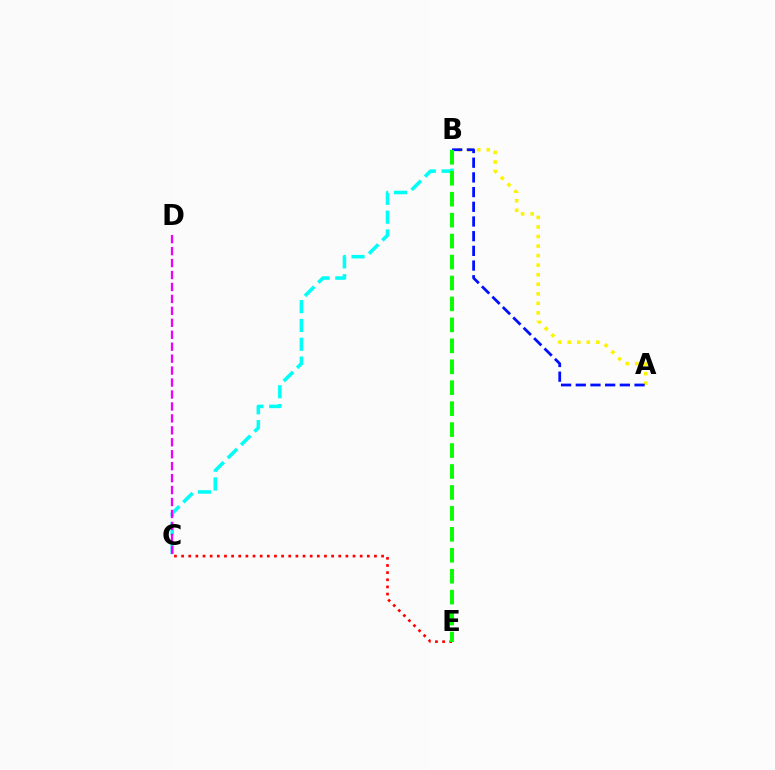{('B', 'C'): [{'color': '#00fff6', 'line_style': 'dashed', 'thickness': 2.56}], ('A', 'B'): [{'color': '#fcf500', 'line_style': 'dotted', 'thickness': 2.59}, {'color': '#0010ff', 'line_style': 'dashed', 'thickness': 2.0}], ('C', 'D'): [{'color': '#ee00ff', 'line_style': 'dashed', 'thickness': 1.62}], ('C', 'E'): [{'color': '#ff0000', 'line_style': 'dotted', 'thickness': 1.94}], ('B', 'E'): [{'color': '#08ff00', 'line_style': 'dashed', 'thickness': 2.85}]}